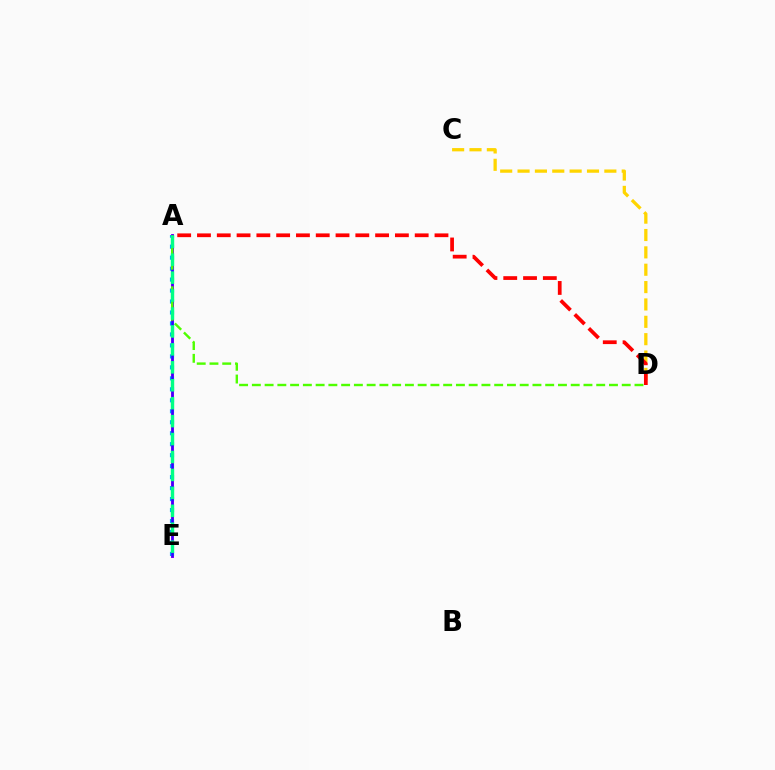{('A', 'E'): [{'color': '#ff00ed', 'line_style': 'solid', 'thickness': 2.18}, {'color': '#009eff', 'line_style': 'dotted', 'thickness': 2.98}, {'color': '#3700ff', 'line_style': 'solid', 'thickness': 1.8}, {'color': '#00ff86', 'line_style': 'dashed', 'thickness': 2.44}], ('C', 'D'): [{'color': '#ffd500', 'line_style': 'dashed', 'thickness': 2.36}], ('A', 'D'): [{'color': '#4fff00', 'line_style': 'dashed', 'thickness': 1.73}, {'color': '#ff0000', 'line_style': 'dashed', 'thickness': 2.69}]}